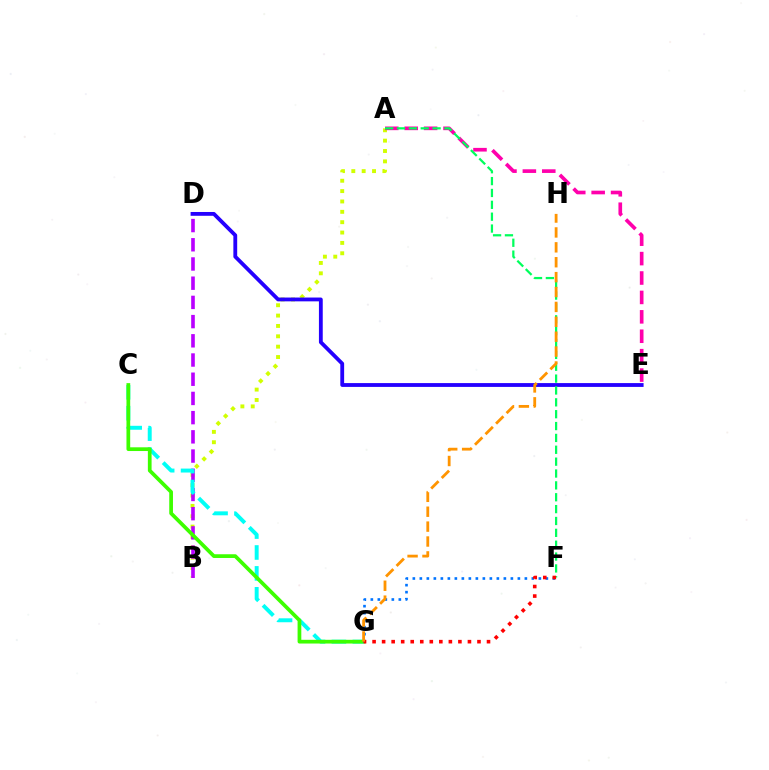{('A', 'B'): [{'color': '#d1ff00', 'line_style': 'dotted', 'thickness': 2.81}], ('D', 'E'): [{'color': '#2500ff', 'line_style': 'solid', 'thickness': 2.75}], ('B', 'D'): [{'color': '#b900ff', 'line_style': 'dashed', 'thickness': 2.61}], ('A', 'E'): [{'color': '#ff00ac', 'line_style': 'dashed', 'thickness': 2.64}], ('C', 'G'): [{'color': '#00fff6', 'line_style': 'dashed', 'thickness': 2.84}, {'color': '#3dff00', 'line_style': 'solid', 'thickness': 2.68}], ('F', 'G'): [{'color': '#0074ff', 'line_style': 'dotted', 'thickness': 1.9}, {'color': '#ff0000', 'line_style': 'dotted', 'thickness': 2.59}], ('A', 'F'): [{'color': '#00ff5c', 'line_style': 'dashed', 'thickness': 1.61}], ('G', 'H'): [{'color': '#ff9400', 'line_style': 'dashed', 'thickness': 2.02}]}